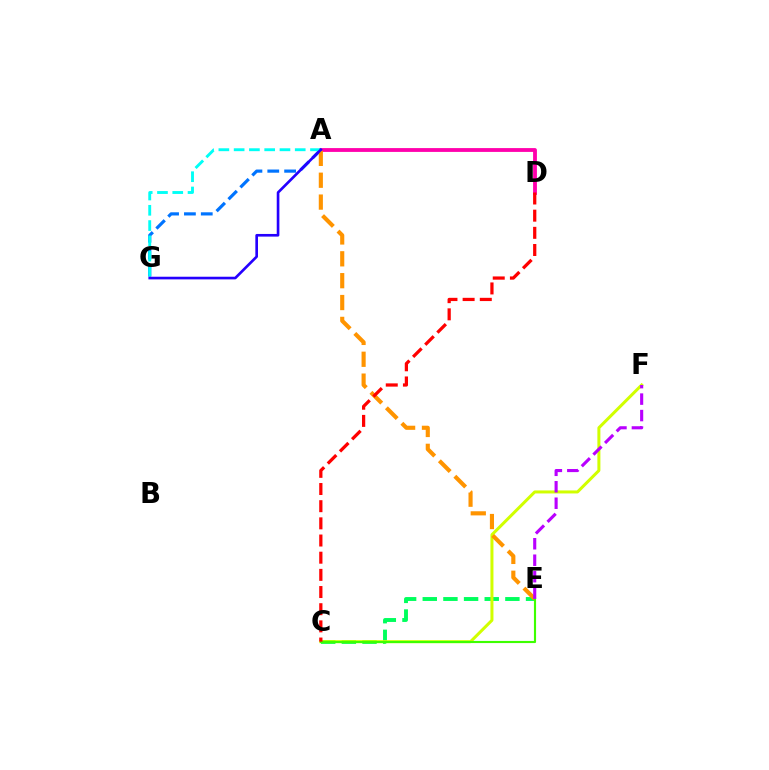{('A', 'D'): [{'color': '#ff00ac', 'line_style': 'solid', 'thickness': 2.75}], ('A', 'G'): [{'color': '#0074ff', 'line_style': 'dashed', 'thickness': 2.29}, {'color': '#00fff6', 'line_style': 'dashed', 'thickness': 2.07}, {'color': '#2500ff', 'line_style': 'solid', 'thickness': 1.91}], ('C', 'E'): [{'color': '#00ff5c', 'line_style': 'dashed', 'thickness': 2.81}, {'color': '#3dff00', 'line_style': 'solid', 'thickness': 1.54}], ('C', 'F'): [{'color': '#d1ff00', 'line_style': 'solid', 'thickness': 2.17}], ('A', 'E'): [{'color': '#ff9400', 'line_style': 'dashed', 'thickness': 2.97}], ('C', 'D'): [{'color': '#ff0000', 'line_style': 'dashed', 'thickness': 2.33}], ('E', 'F'): [{'color': '#b900ff', 'line_style': 'dashed', 'thickness': 2.24}]}